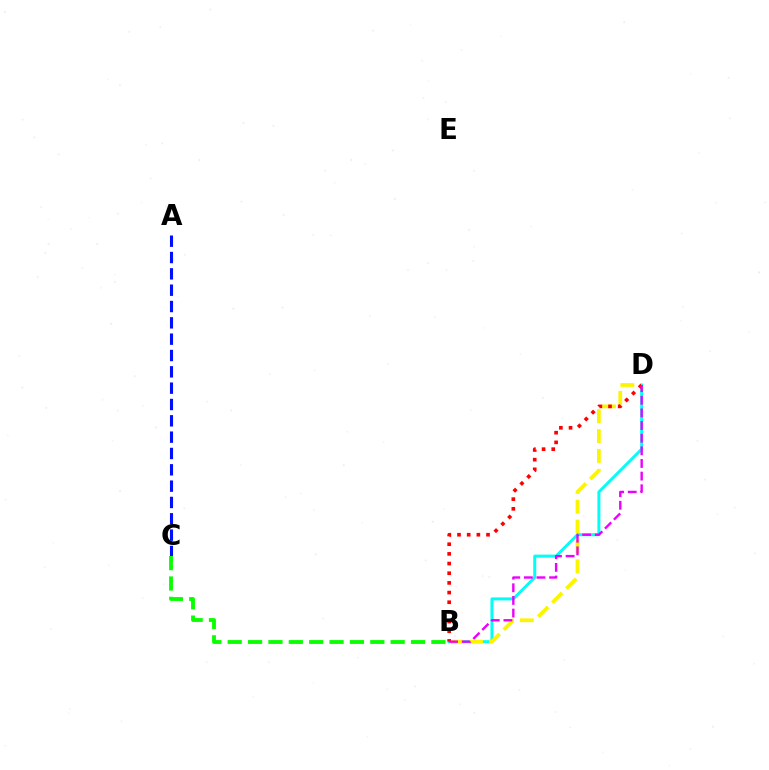{('B', 'D'): [{'color': '#00fff6', 'line_style': 'solid', 'thickness': 2.15}, {'color': '#fcf500', 'line_style': 'dashed', 'thickness': 2.7}, {'color': '#ff0000', 'line_style': 'dotted', 'thickness': 2.63}, {'color': '#ee00ff', 'line_style': 'dashed', 'thickness': 1.72}], ('A', 'C'): [{'color': '#0010ff', 'line_style': 'dashed', 'thickness': 2.22}], ('B', 'C'): [{'color': '#08ff00', 'line_style': 'dashed', 'thickness': 2.77}]}